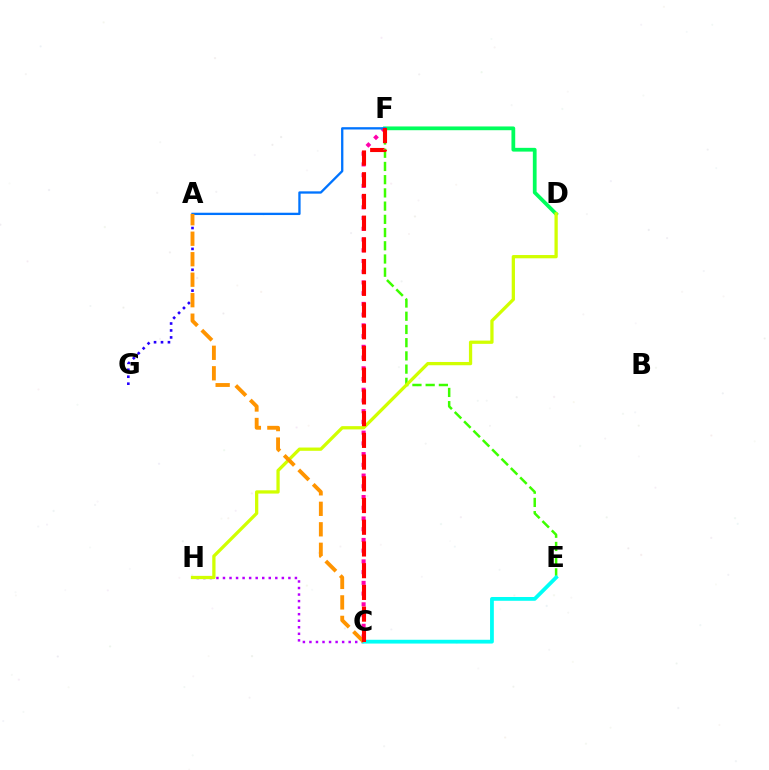{('C', 'F'): [{'color': '#ff00ac', 'line_style': 'dotted', 'thickness': 2.92}, {'color': '#ff0000', 'line_style': 'dashed', 'thickness': 2.95}], ('A', 'G'): [{'color': '#2500ff', 'line_style': 'dotted', 'thickness': 1.89}], ('D', 'F'): [{'color': '#00ff5c', 'line_style': 'solid', 'thickness': 2.7}], ('E', 'F'): [{'color': '#3dff00', 'line_style': 'dashed', 'thickness': 1.8}], ('A', 'F'): [{'color': '#0074ff', 'line_style': 'solid', 'thickness': 1.66}], ('C', 'H'): [{'color': '#b900ff', 'line_style': 'dotted', 'thickness': 1.78}], ('C', 'E'): [{'color': '#00fff6', 'line_style': 'solid', 'thickness': 2.73}], ('D', 'H'): [{'color': '#d1ff00', 'line_style': 'solid', 'thickness': 2.35}], ('A', 'C'): [{'color': '#ff9400', 'line_style': 'dashed', 'thickness': 2.78}]}